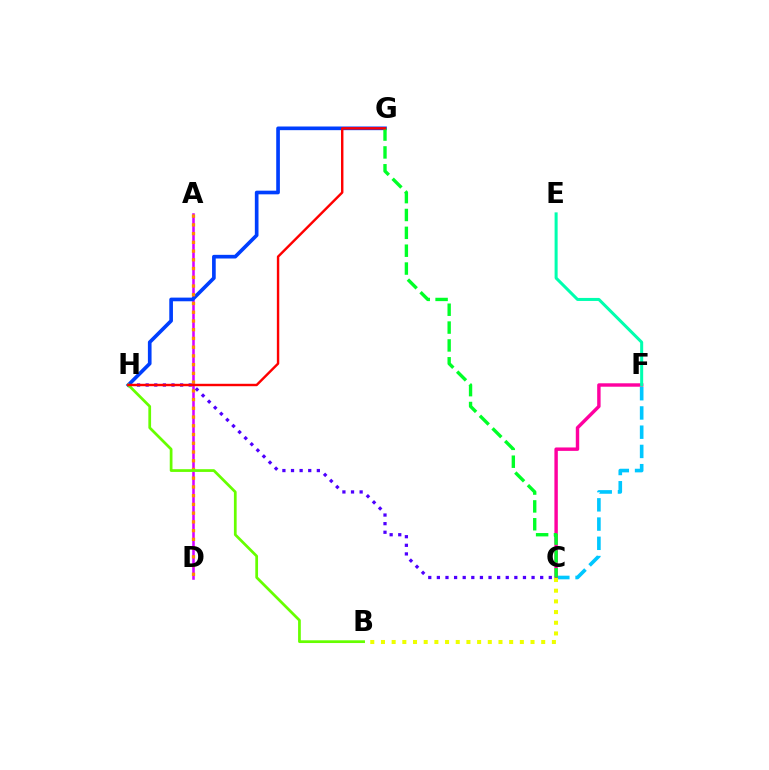{('A', 'D'): [{'color': '#d600ff', 'line_style': 'solid', 'thickness': 1.84}, {'color': '#ff8800', 'line_style': 'dotted', 'thickness': 2.37}], ('C', 'H'): [{'color': '#4f00ff', 'line_style': 'dotted', 'thickness': 2.34}], ('G', 'H'): [{'color': '#003fff', 'line_style': 'solid', 'thickness': 2.64}, {'color': '#ff0000', 'line_style': 'solid', 'thickness': 1.74}], ('C', 'F'): [{'color': '#00c7ff', 'line_style': 'dashed', 'thickness': 2.61}, {'color': '#ff00a0', 'line_style': 'solid', 'thickness': 2.46}], ('E', 'F'): [{'color': '#00ffaf', 'line_style': 'solid', 'thickness': 2.18}], ('C', 'G'): [{'color': '#00ff27', 'line_style': 'dashed', 'thickness': 2.43}], ('B', 'H'): [{'color': '#66ff00', 'line_style': 'solid', 'thickness': 1.97}], ('B', 'C'): [{'color': '#eeff00', 'line_style': 'dotted', 'thickness': 2.9}]}